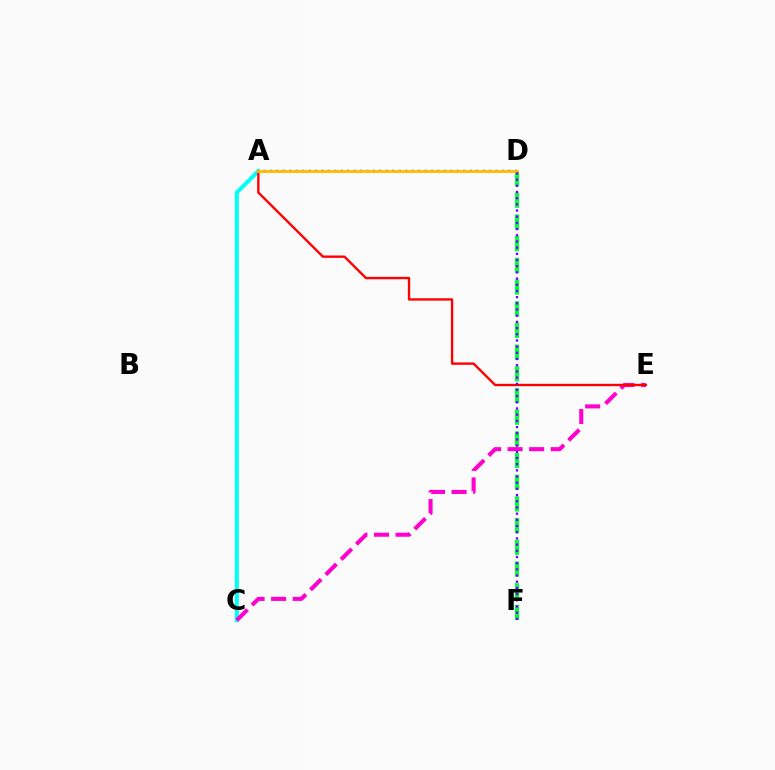{('A', 'C'): [{'color': '#84ff00', 'line_style': 'dashed', 'thickness': 2.09}, {'color': '#00fff6', 'line_style': 'solid', 'thickness': 2.87}], ('C', 'E'): [{'color': '#ff00cf', 'line_style': 'dashed', 'thickness': 2.93}], ('D', 'F'): [{'color': '#00ff39', 'line_style': 'dashed', 'thickness': 2.95}, {'color': '#7200ff', 'line_style': 'dotted', 'thickness': 1.68}], ('A', 'E'): [{'color': '#ff0000', 'line_style': 'solid', 'thickness': 1.7}], ('A', 'D'): [{'color': '#004bff', 'line_style': 'dotted', 'thickness': 1.75}, {'color': '#ffbd00', 'line_style': 'solid', 'thickness': 2.05}]}